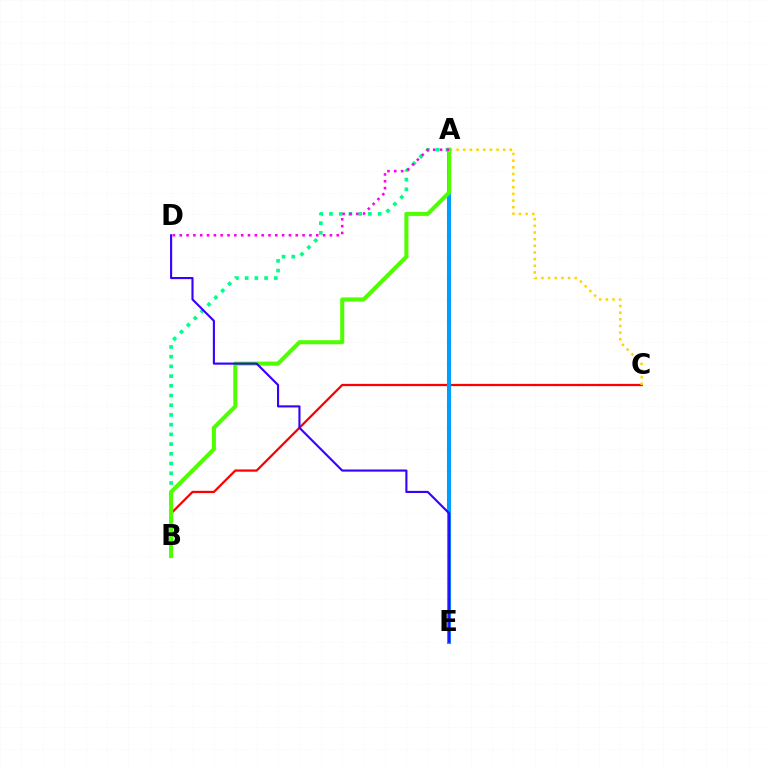{('A', 'B'): [{'color': '#00ff86', 'line_style': 'dotted', 'thickness': 2.64}, {'color': '#4fff00', 'line_style': 'solid', 'thickness': 2.92}], ('B', 'C'): [{'color': '#ff0000', 'line_style': 'solid', 'thickness': 1.62}], ('A', 'C'): [{'color': '#ffd500', 'line_style': 'dotted', 'thickness': 1.81}], ('A', 'E'): [{'color': '#009eff', 'line_style': 'solid', 'thickness': 2.92}], ('A', 'D'): [{'color': '#ff00ed', 'line_style': 'dotted', 'thickness': 1.85}], ('D', 'E'): [{'color': '#3700ff', 'line_style': 'solid', 'thickness': 1.53}]}